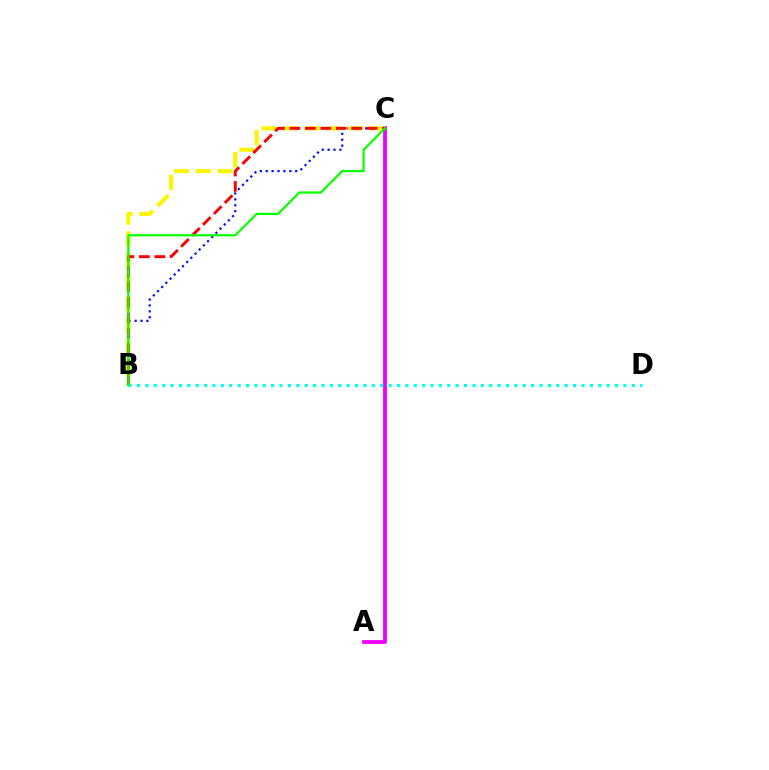{('B', 'C'): [{'color': '#0010ff', 'line_style': 'dotted', 'thickness': 1.6}, {'color': '#fcf500', 'line_style': 'dashed', 'thickness': 2.95}, {'color': '#ff0000', 'line_style': 'dashed', 'thickness': 2.1}, {'color': '#08ff00', 'line_style': 'solid', 'thickness': 1.6}], ('A', 'C'): [{'color': '#ee00ff', 'line_style': 'solid', 'thickness': 2.74}], ('B', 'D'): [{'color': '#00fff6', 'line_style': 'dotted', 'thickness': 2.28}]}